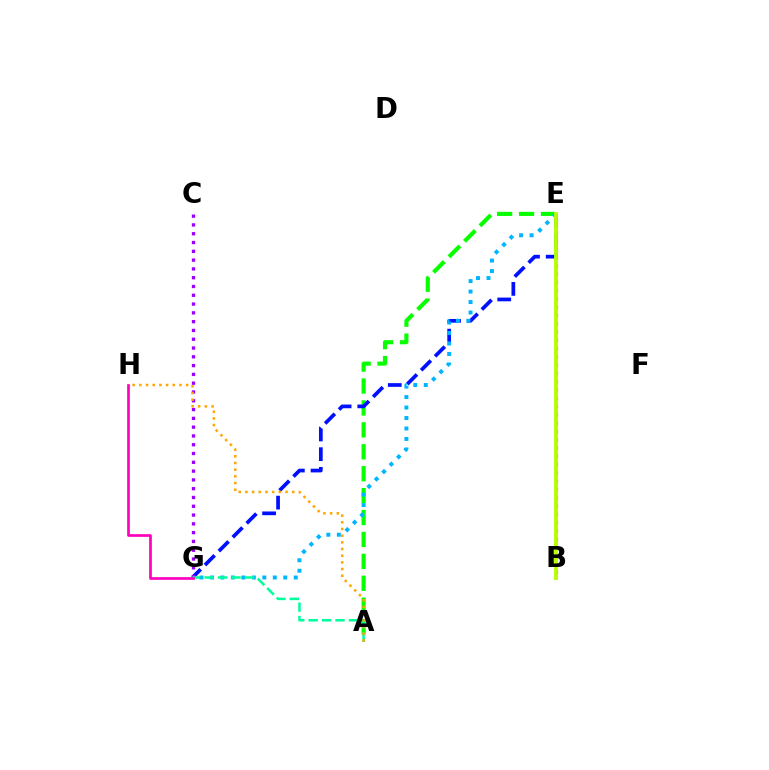{('A', 'E'): [{'color': '#08ff00', 'line_style': 'dashed', 'thickness': 2.98}], ('E', 'G'): [{'color': '#0010ff', 'line_style': 'dashed', 'thickness': 2.67}, {'color': '#00b5ff', 'line_style': 'dotted', 'thickness': 2.85}], ('C', 'G'): [{'color': '#9b00ff', 'line_style': 'dotted', 'thickness': 2.39}], ('B', 'E'): [{'color': '#ff0000', 'line_style': 'dotted', 'thickness': 2.25}, {'color': '#b3ff00', 'line_style': 'solid', 'thickness': 2.76}], ('A', 'G'): [{'color': '#00ff9d', 'line_style': 'dashed', 'thickness': 1.82}], ('A', 'H'): [{'color': '#ffa500', 'line_style': 'dotted', 'thickness': 1.82}], ('G', 'H'): [{'color': '#ff00bd', 'line_style': 'solid', 'thickness': 1.93}]}